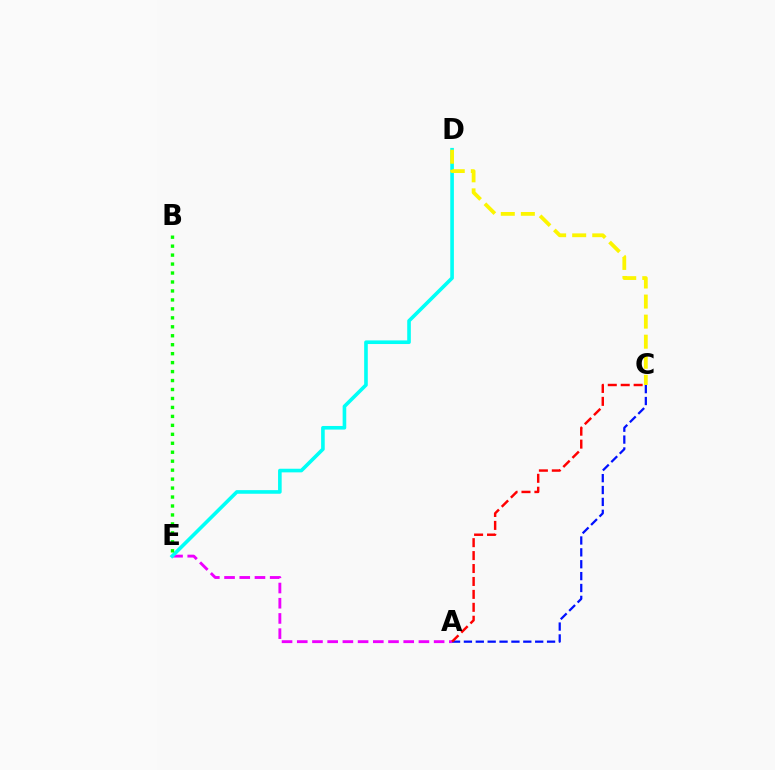{('A', 'E'): [{'color': '#ee00ff', 'line_style': 'dashed', 'thickness': 2.07}], ('A', 'C'): [{'color': '#0010ff', 'line_style': 'dashed', 'thickness': 1.61}, {'color': '#ff0000', 'line_style': 'dashed', 'thickness': 1.76}], ('D', 'E'): [{'color': '#00fff6', 'line_style': 'solid', 'thickness': 2.61}], ('C', 'D'): [{'color': '#fcf500', 'line_style': 'dashed', 'thickness': 2.72}], ('B', 'E'): [{'color': '#08ff00', 'line_style': 'dotted', 'thickness': 2.43}]}